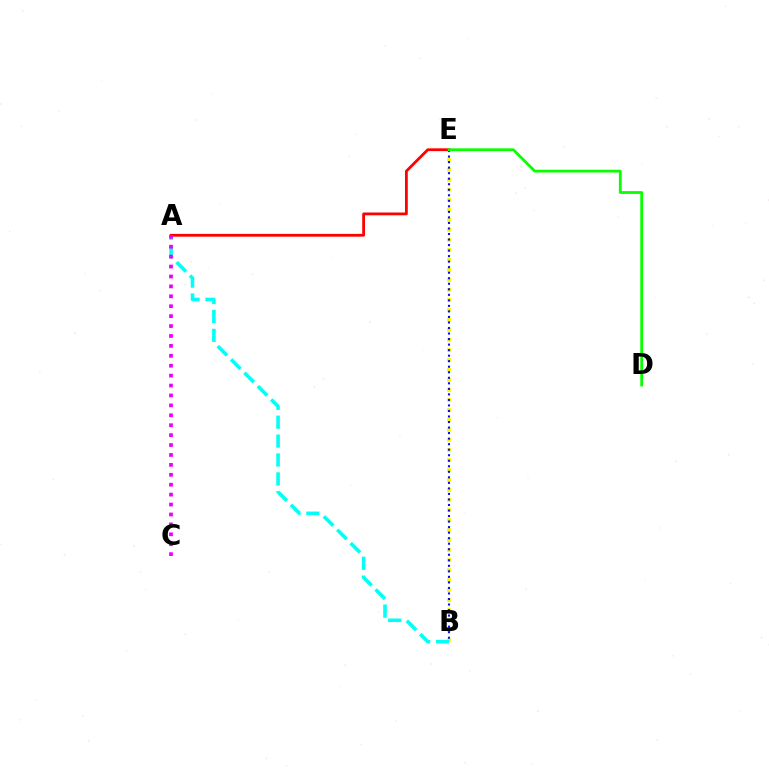{('B', 'E'): [{'color': '#fcf500', 'line_style': 'dotted', 'thickness': 2.72}, {'color': '#0010ff', 'line_style': 'dotted', 'thickness': 1.5}], ('A', 'B'): [{'color': '#00fff6', 'line_style': 'dashed', 'thickness': 2.57}], ('A', 'E'): [{'color': '#ff0000', 'line_style': 'solid', 'thickness': 2.01}], ('A', 'C'): [{'color': '#ee00ff', 'line_style': 'dotted', 'thickness': 2.69}], ('D', 'E'): [{'color': '#08ff00', 'line_style': 'solid', 'thickness': 2.0}]}